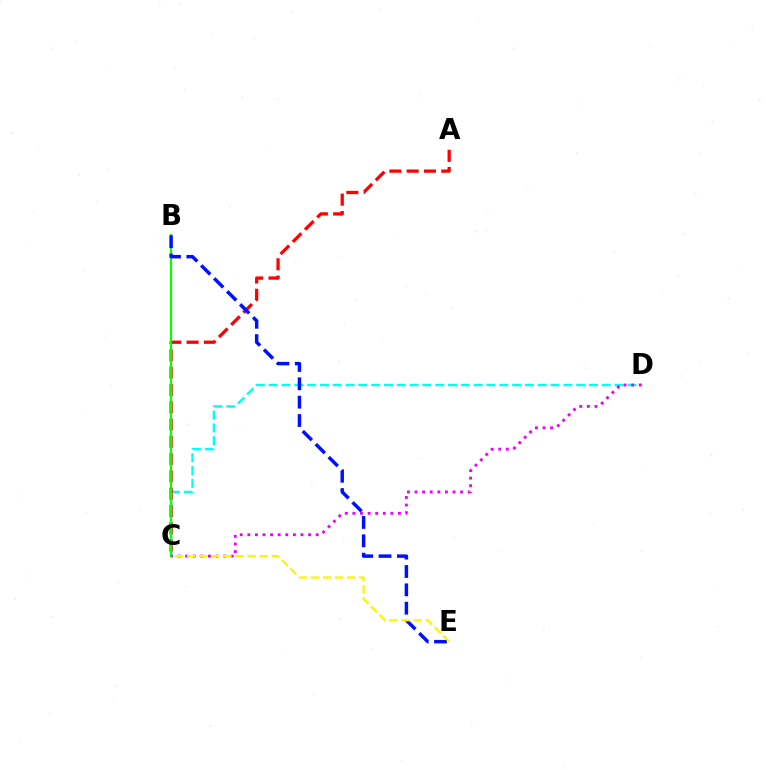{('C', 'D'): [{'color': '#00fff6', 'line_style': 'dashed', 'thickness': 1.74}, {'color': '#ee00ff', 'line_style': 'dotted', 'thickness': 2.06}], ('A', 'C'): [{'color': '#ff0000', 'line_style': 'dashed', 'thickness': 2.35}], ('B', 'C'): [{'color': '#08ff00', 'line_style': 'solid', 'thickness': 1.59}], ('B', 'E'): [{'color': '#0010ff', 'line_style': 'dashed', 'thickness': 2.49}], ('C', 'E'): [{'color': '#fcf500', 'line_style': 'dashed', 'thickness': 1.64}]}